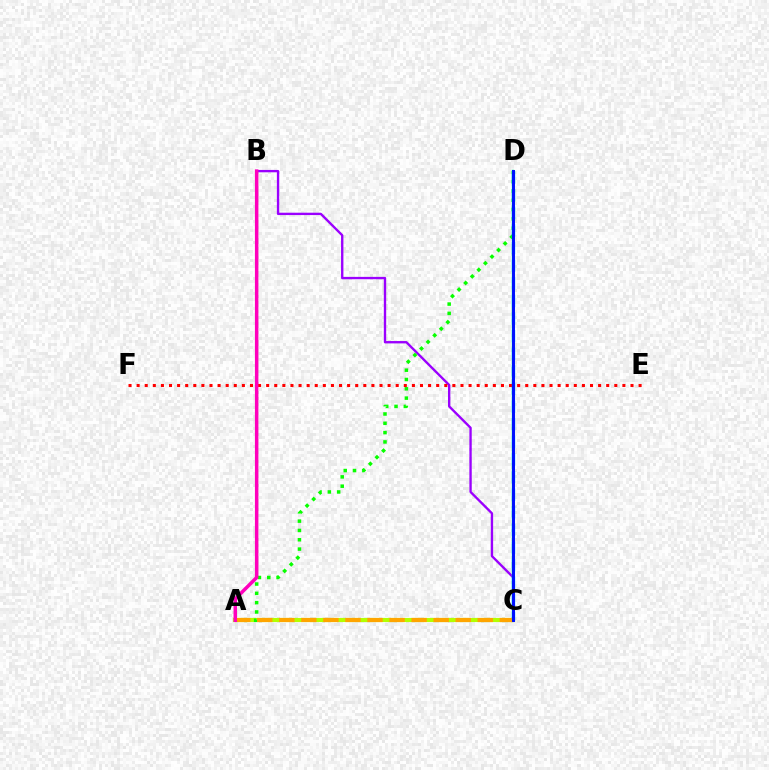{('A', 'C'): [{'color': '#b3ff00', 'line_style': 'solid', 'thickness': 2.98}, {'color': '#ffa500', 'line_style': 'dashed', 'thickness': 3.0}], ('B', 'C'): [{'color': '#9b00ff', 'line_style': 'solid', 'thickness': 1.7}], ('A', 'D'): [{'color': '#08ff00', 'line_style': 'dotted', 'thickness': 2.53}], ('C', 'D'): [{'color': '#00ff9d', 'line_style': 'solid', 'thickness': 1.72}, {'color': '#00b5ff', 'line_style': 'dashed', 'thickness': 2.39}, {'color': '#0010ff', 'line_style': 'solid', 'thickness': 2.13}], ('E', 'F'): [{'color': '#ff0000', 'line_style': 'dotted', 'thickness': 2.2}], ('A', 'B'): [{'color': '#ff00bd', 'line_style': 'solid', 'thickness': 2.51}]}